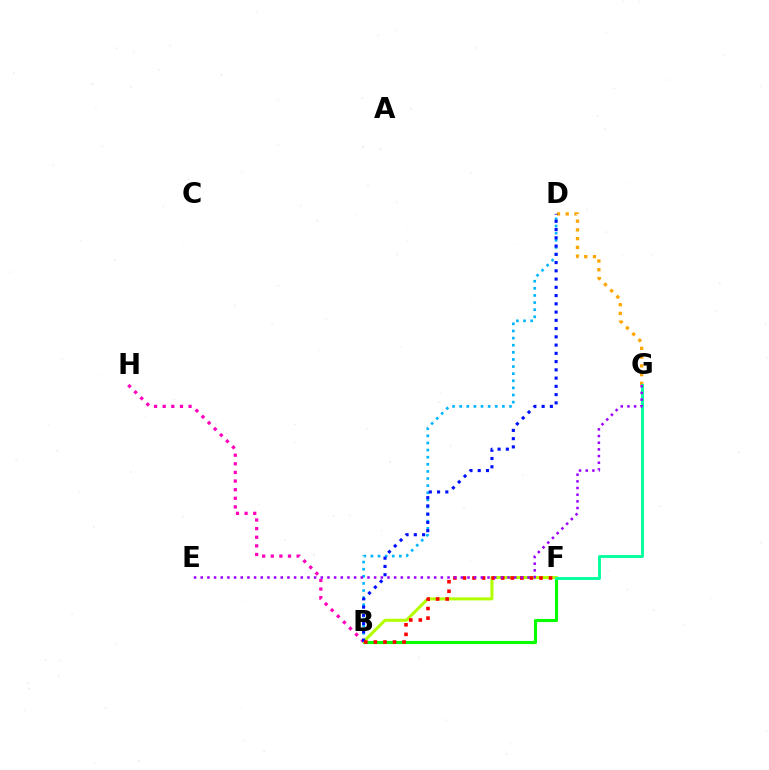{('B', 'F'): [{'color': '#08ff00', 'line_style': 'solid', 'thickness': 2.25}, {'color': '#b3ff00', 'line_style': 'solid', 'thickness': 2.18}, {'color': '#ff0000', 'line_style': 'dotted', 'thickness': 2.6}], ('B', 'H'): [{'color': '#ff00bd', 'line_style': 'dotted', 'thickness': 2.34}], ('B', 'D'): [{'color': '#00b5ff', 'line_style': 'dotted', 'thickness': 1.93}, {'color': '#0010ff', 'line_style': 'dotted', 'thickness': 2.24}], ('D', 'G'): [{'color': '#ffa500', 'line_style': 'dotted', 'thickness': 2.38}], ('F', 'G'): [{'color': '#00ff9d', 'line_style': 'solid', 'thickness': 2.06}], ('E', 'G'): [{'color': '#9b00ff', 'line_style': 'dotted', 'thickness': 1.81}]}